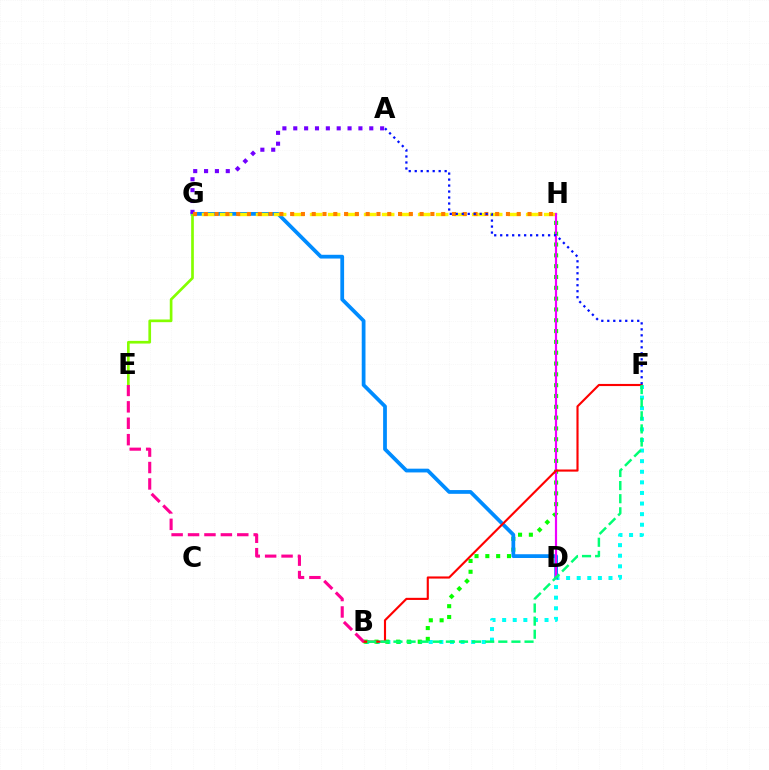{('B', 'F'): [{'color': '#00fff6', 'line_style': 'dotted', 'thickness': 2.88}, {'color': '#ff0000', 'line_style': 'solid', 'thickness': 1.53}, {'color': '#00ff74', 'line_style': 'dashed', 'thickness': 1.78}], ('B', 'H'): [{'color': '#08ff00', 'line_style': 'dotted', 'thickness': 2.94}], ('D', 'G'): [{'color': '#008cff', 'line_style': 'solid', 'thickness': 2.7}], ('G', 'H'): [{'color': '#fcf500', 'line_style': 'dashed', 'thickness': 2.45}, {'color': '#ff7c00', 'line_style': 'dotted', 'thickness': 2.93}], ('D', 'H'): [{'color': '#ee00ff', 'line_style': 'solid', 'thickness': 1.57}], ('E', 'G'): [{'color': '#84ff00', 'line_style': 'solid', 'thickness': 1.93}], ('A', 'G'): [{'color': '#7200ff', 'line_style': 'dotted', 'thickness': 2.95}], ('A', 'F'): [{'color': '#0010ff', 'line_style': 'dotted', 'thickness': 1.63}], ('B', 'E'): [{'color': '#ff0094', 'line_style': 'dashed', 'thickness': 2.23}]}